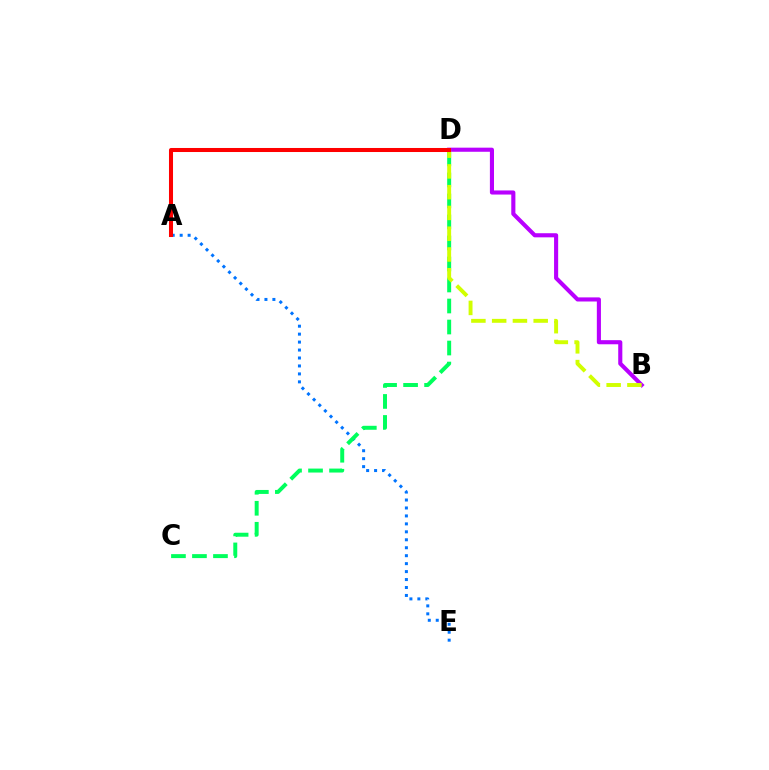{('A', 'E'): [{'color': '#0074ff', 'line_style': 'dotted', 'thickness': 2.16}], ('C', 'D'): [{'color': '#00ff5c', 'line_style': 'dashed', 'thickness': 2.85}], ('B', 'D'): [{'color': '#b900ff', 'line_style': 'solid', 'thickness': 2.96}, {'color': '#d1ff00', 'line_style': 'dashed', 'thickness': 2.82}], ('A', 'D'): [{'color': '#ff0000', 'line_style': 'solid', 'thickness': 2.91}]}